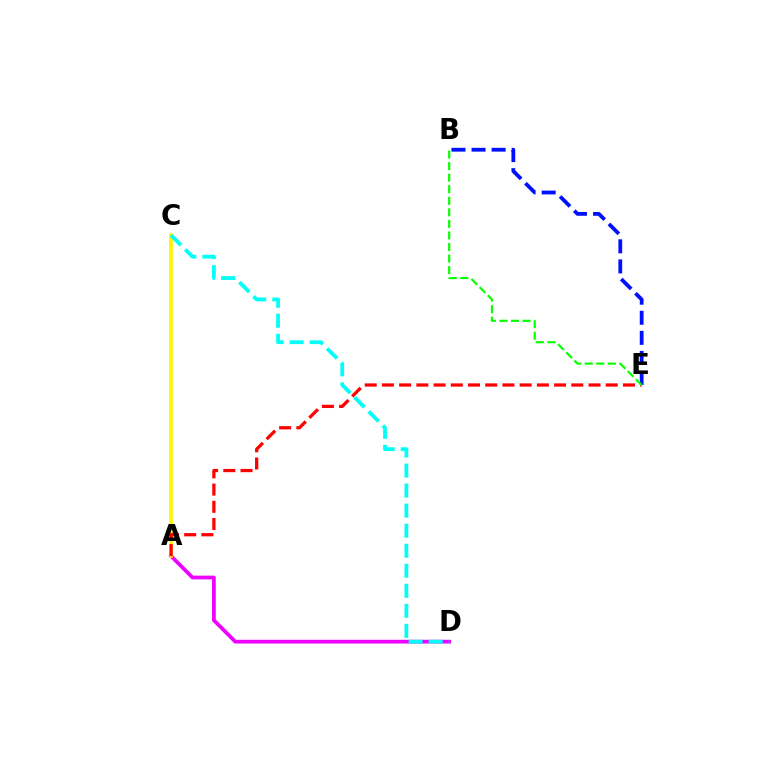{('A', 'D'): [{'color': '#ee00ff', 'line_style': 'solid', 'thickness': 2.69}], ('A', 'C'): [{'color': '#fcf500', 'line_style': 'solid', 'thickness': 2.59}], ('B', 'E'): [{'color': '#0010ff', 'line_style': 'dashed', 'thickness': 2.73}, {'color': '#08ff00', 'line_style': 'dashed', 'thickness': 1.57}], ('C', 'D'): [{'color': '#00fff6', 'line_style': 'dashed', 'thickness': 2.72}], ('A', 'E'): [{'color': '#ff0000', 'line_style': 'dashed', 'thickness': 2.34}]}